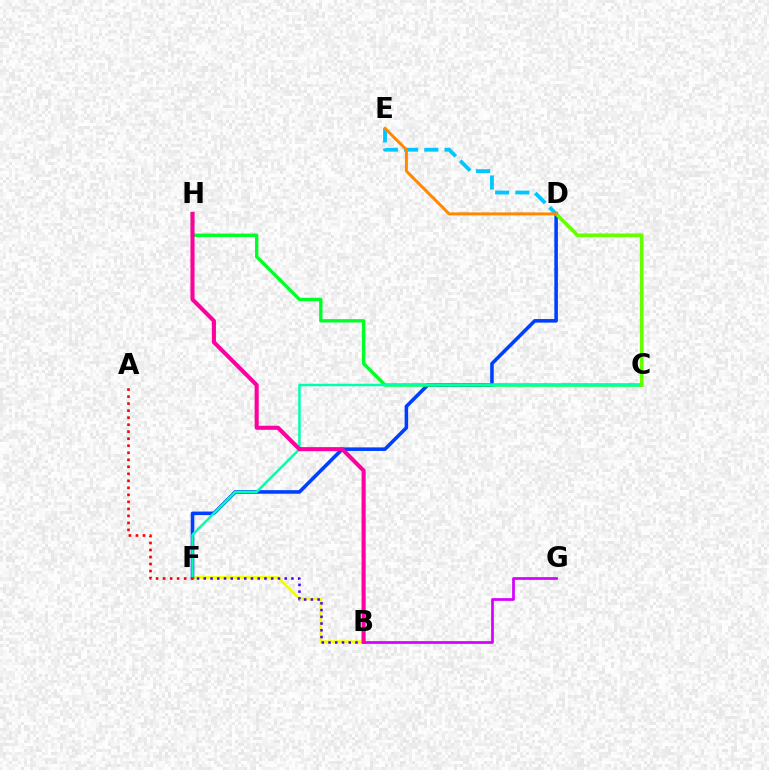{('B', 'F'): [{'color': '#eeff00', 'line_style': 'solid', 'thickness': 1.96}, {'color': '#4f00ff', 'line_style': 'dotted', 'thickness': 1.83}], ('D', 'F'): [{'color': '#003fff', 'line_style': 'solid', 'thickness': 2.57}], ('C', 'H'): [{'color': '#00ff27', 'line_style': 'solid', 'thickness': 2.43}], ('B', 'G'): [{'color': '#d600ff', 'line_style': 'solid', 'thickness': 1.96}], ('C', 'F'): [{'color': '#00ffaf', 'line_style': 'solid', 'thickness': 1.79}], ('C', 'D'): [{'color': '#66ff00', 'line_style': 'solid', 'thickness': 2.6}], ('B', 'H'): [{'color': '#ff00a0', 'line_style': 'solid', 'thickness': 2.94}], ('D', 'E'): [{'color': '#00c7ff', 'line_style': 'dashed', 'thickness': 2.75}, {'color': '#ff8800', 'line_style': 'solid', 'thickness': 2.14}], ('A', 'F'): [{'color': '#ff0000', 'line_style': 'dotted', 'thickness': 1.91}]}